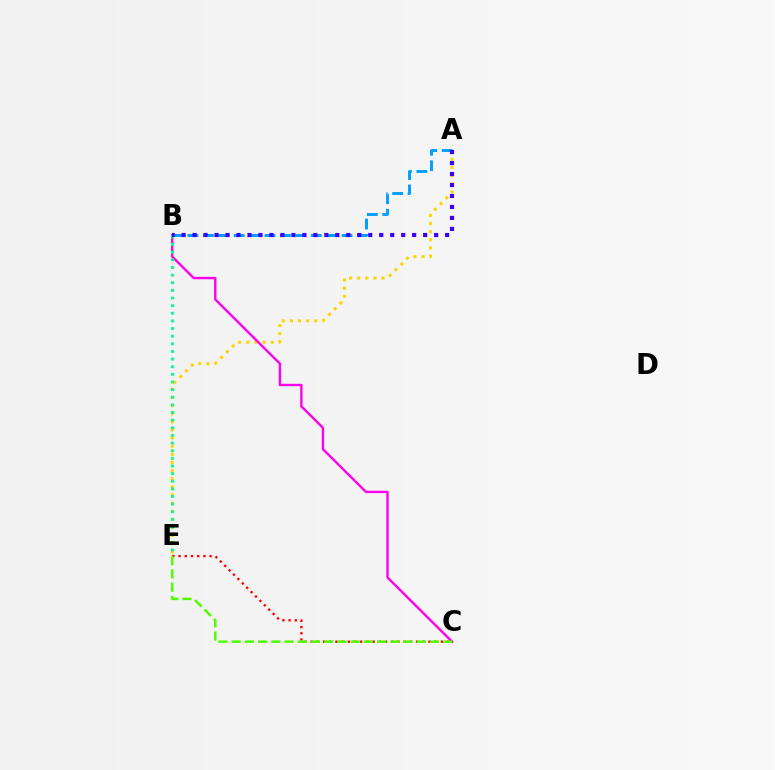{('A', 'E'): [{'color': '#ffd500', 'line_style': 'dotted', 'thickness': 2.21}], ('C', 'E'): [{'color': '#ff0000', 'line_style': 'dotted', 'thickness': 1.69}, {'color': '#4fff00', 'line_style': 'dashed', 'thickness': 1.8}], ('B', 'C'): [{'color': '#ff00ed', 'line_style': 'solid', 'thickness': 1.72}], ('B', 'E'): [{'color': '#00ff86', 'line_style': 'dotted', 'thickness': 2.07}], ('A', 'B'): [{'color': '#009eff', 'line_style': 'dashed', 'thickness': 2.09}, {'color': '#3700ff', 'line_style': 'dotted', 'thickness': 2.98}]}